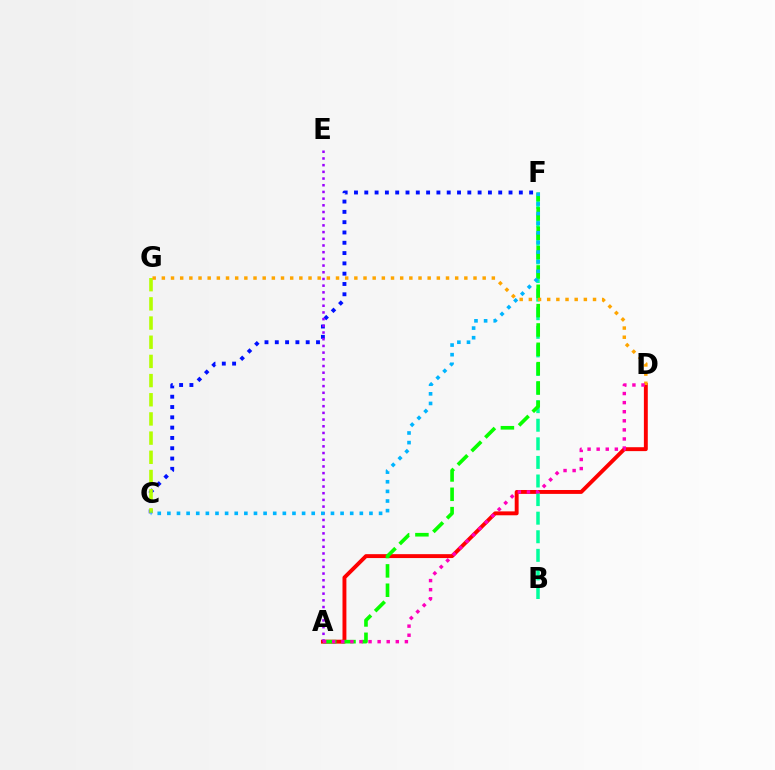{('A', 'D'): [{'color': '#ff0000', 'line_style': 'solid', 'thickness': 2.81}, {'color': '#ff00bd', 'line_style': 'dotted', 'thickness': 2.47}], ('C', 'F'): [{'color': '#0010ff', 'line_style': 'dotted', 'thickness': 2.8}, {'color': '#00b5ff', 'line_style': 'dotted', 'thickness': 2.61}], ('B', 'F'): [{'color': '#00ff9d', 'line_style': 'dashed', 'thickness': 2.52}], ('A', 'F'): [{'color': '#08ff00', 'line_style': 'dashed', 'thickness': 2.63}], ('C', 'G'): [{'color': '#b3ff00', 'line_style': 'dashed', 'thickness': 2.61}], ('A', 'E'): [{'color': '#9b00ff', 'line_style': 'dotted', 'thickness': 1.82}], ('D', 'G'): [{'color': '#ffa500', 'line_style': 'dotted', 'thickness': 2.49}]}